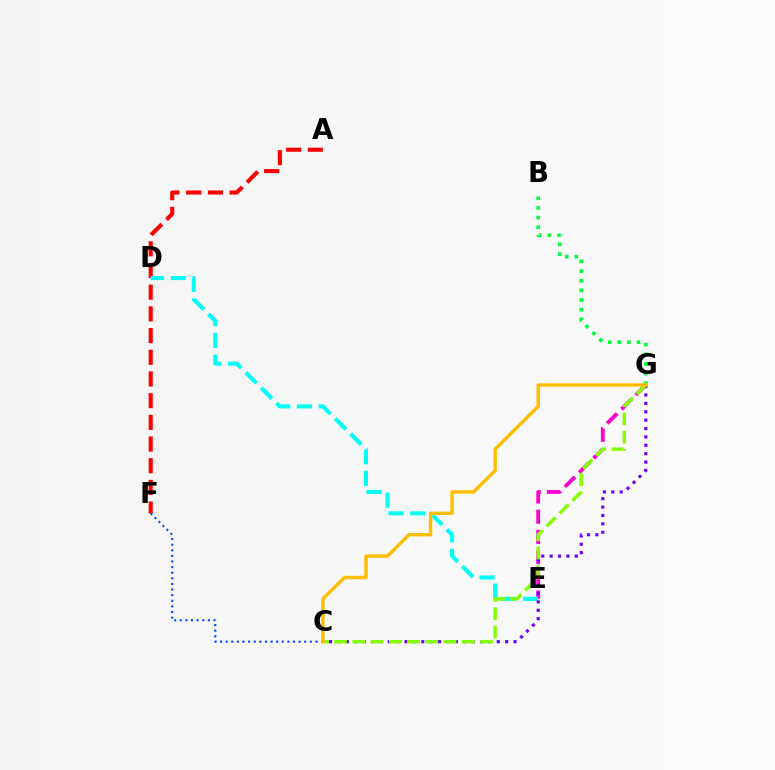{('E', 'G'): [{'color': '#ff00cf', 'line_style': 'dashed', 'thickness': 2.75}], ('A', 'F'): [{'color': '#ff0000', 'line_style': 'dashed', 'thickness': 2.95}], ('B', 'G'): [{'color': '#00ff39', 'line_style': 'dotted', 'thickness': 2.62}], ('D', 'E'): [{'color': '#00fff6', 'line_style': 'dashed', 'thickness': 2.94}], ('C', 'G'): [{'color': '#7200ff', 'line_style': 'dotted', 'thickness': 2.28}, {'color': '#84ff00', 'line_style': 'dashed', 'thickness': 2.48}, {'color': '#ffbd00', 'line_style': 'solid', 'thickness': 2.44}], ('C', 'F'): [{'color': '#004bff', 'line_style': 'dotted', 'thickness': 1.52}]}